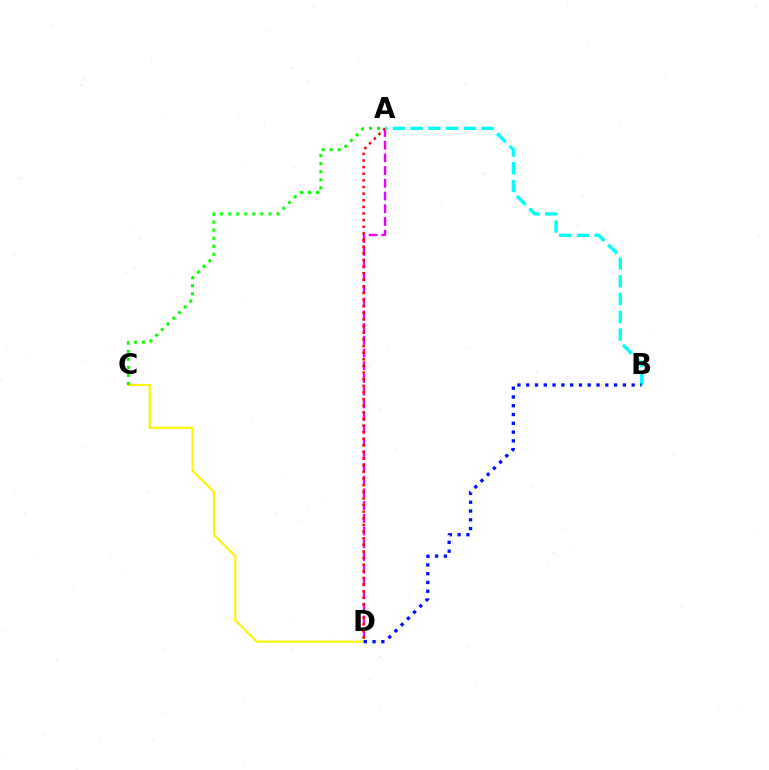{('A', 'D'): [{'color': '#ee00ff', 'line_style': 'dashed', 'thickness': 1.73}, {'color': '#ff0000', 'line_style': 'dotted', 'thickness': 1.8}], ('C', 'D'): [{'color': '#fcf500', 'line_style': 'solid', 'thickness': 1.53}], ('A', 'C'): [{'color': '#08ff00', 'line_style': 'dotted', 'thickness': 2.19}], ('A', 'B'): [{'color': '#00fff6', 'line_style': 'dashed', 'thickness': 2.41}], ('B', 'D'): [{'color': '#0010ff', 'line_style': 'dotted', 'thickness': 2.39}]}